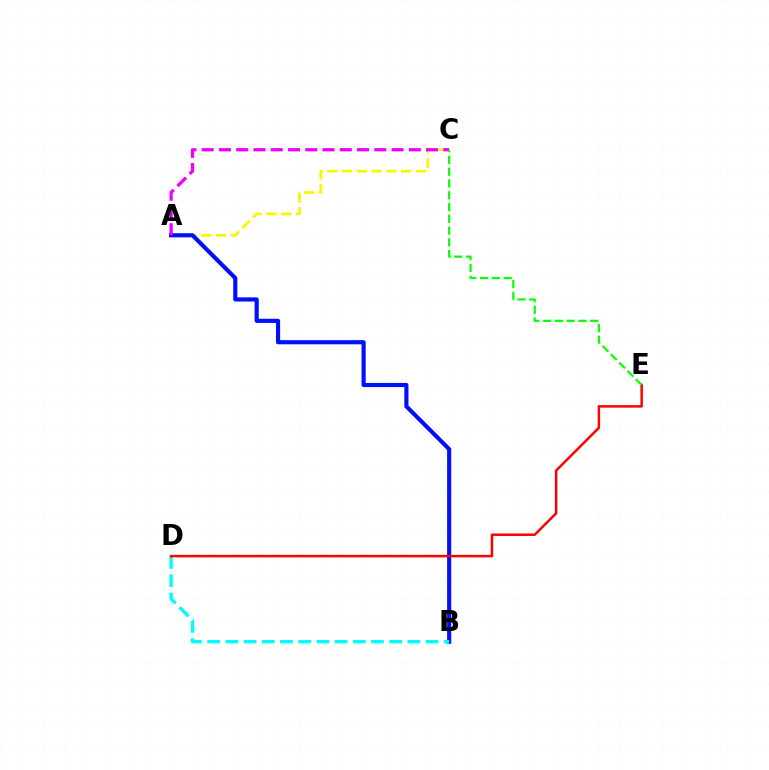{('A', 'C'): [{'color': '#fcf500', 'line_style': 'dashed', 'thickness': 2.01}, {'color': '#ee00ff', 'line_style': 'dashed', 'thickness': 2.35}], ('A', 'B'): [{'color': '#0010ff', 'line_style': 'solid', 'thickness': 2.99}], ('B', 'D'): [{'color': '#00fff6', 'line_style': 'dashed', 'thickness': 2.47}], ('D', 'E'): [{'color': '#ff0000', 'line_style': 'solid', 'thickness': 1.79}], ('C', 'E'): [{'color': '#08ff00', 'line_style': 'dashed', 'thickness': 1.6}]}